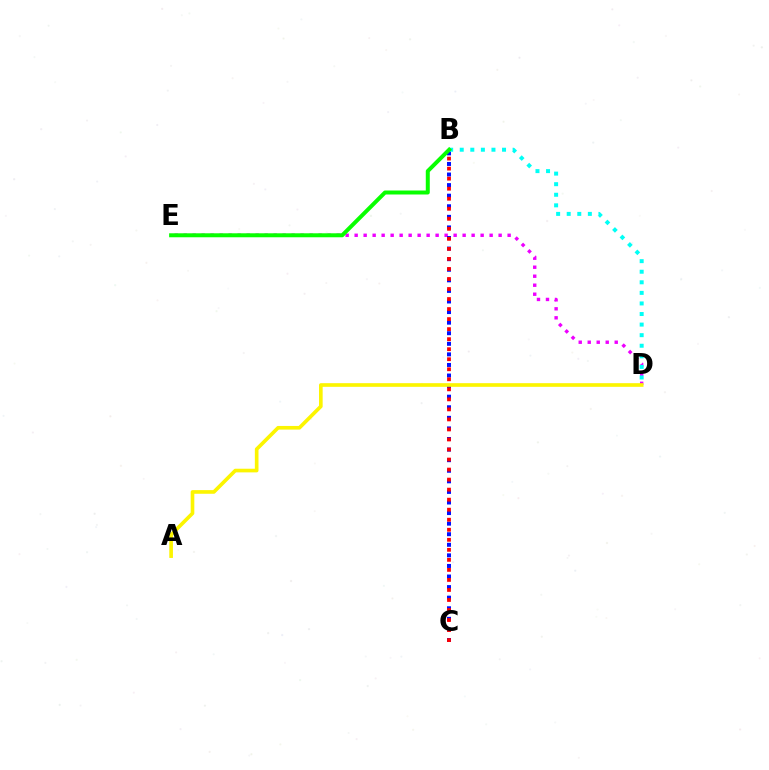{('D', 'E'): [{'color': '#ee00ff', 'line_style': 'dotted', 'thickness': 2.44}], ('B', 'C'): [{'color': '#0010ff', 'line_style': 'dotted', 'thickness': 2.87}, {'color': '#ff0000', 'line_style': 'dotted', 'thickness': 2.73}], ('B', 'D'): [{'color': '#00fff6', 'line_style': 'dotted', 'thickness': 2.87}], ('A', 'D'): [{'color': '#fcf500', 'line_style': 'solid', 'thickness': 2.63}], ('B', 'E'): [{'color': '#08ff00', 'line_style': 'solid', 'thickness': 2.87}]}